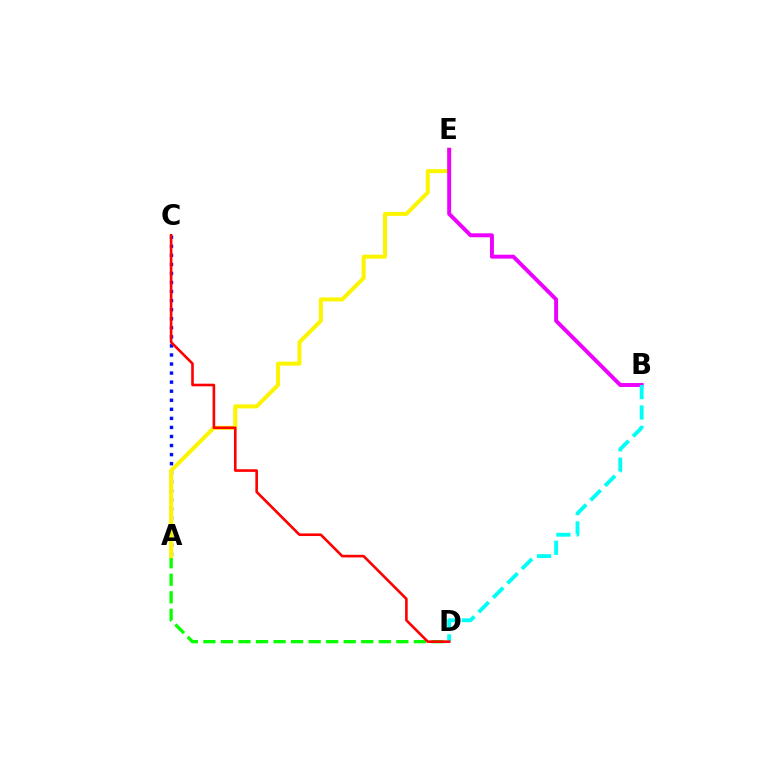{('A', 'C'): [{'color': '#0010ff', 'line_style': 'dotted', 'thickness': 2.46}], ('A', 'D'): [{'color': '#08ff00', 'line_style': 'dashed', 'thickness': 2.38}], ('A', 'E'): [{'color': '#fcf500', 'line_style': 'solid', 'thickness': 2.89}], ('B', 'E'): [{'color': '#ee00ff', 'line_style': 'solid', 'thickness': 2.83}], ('B', 'D'): [{'color': '#00fff6', 'line_style': 'dashed', 'thickness': 2.77}], ('C', 'D'): [{'color': '#ff0000', 'line_style': 'solid', 'thickness': 1.89}]}